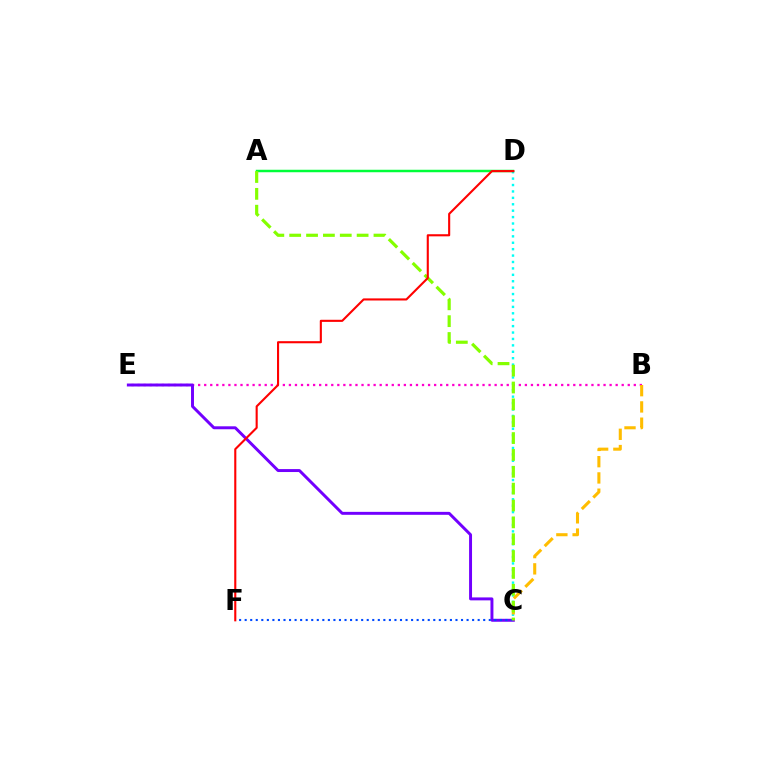{('C', 'D'): [{'color': '#00fff6', 'line_style': 'dotted', 'thickness': 1.74}], ('B', 'E'): [{'color': '#ff00cf', 'line_style': 'dotted', 'thickness': 1.64}], ('C', 'E'): [{'color': '#7200ff', 'line_style': 'solid', 'thickness': 2.12}], ('C', 'F'): [{'color': '#004bff', 'line_style': 'dotted', 'thickness': 1.51}], ('B', 'C'): [{'color': '#ffbd00', 'line_style': 'dashed', 'thickness': 2.21}], ('A', 'D'): [{'color': '#00ff39', 'line_style': 'solid', 'thickness': 1.78}], ('A', 'C'): [{'color': '#84ff00', 'line_style': 'dashed', 'thickness': 2.29}], ('D', 'F'): [{'color': '#ff0000', 'line_style': 'solid', 'thickness': 1.52}]}